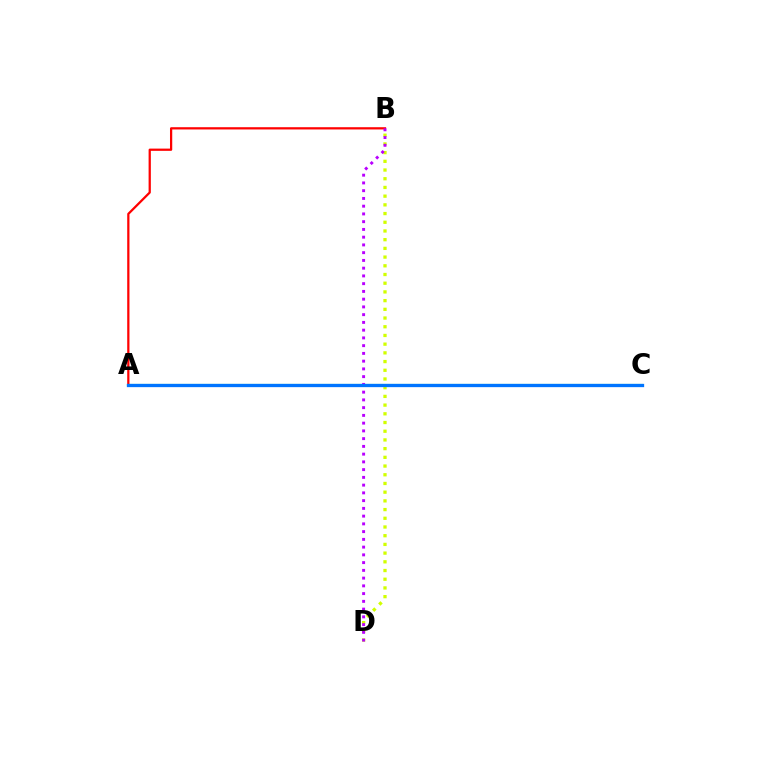{('A', 'C'): [{'color': '#00ff5c', 'line_style': 'solid', 'thickness': 1.52}, {'color': '#0074ff', 'line_style': 'solid', 'thickness': 2.37}], ('A', 'B'): [{'color': '#ff0000', 'line_style': 'solid', 'thickness': 1.62}], ('B', 'D'): [{'color': '#d1ff00', 'line_style': 'dotted', 'thickness': 2.37}, {'color': '#b900ff', 'line_style': 'dotted', 'thickness': 2.11}]}